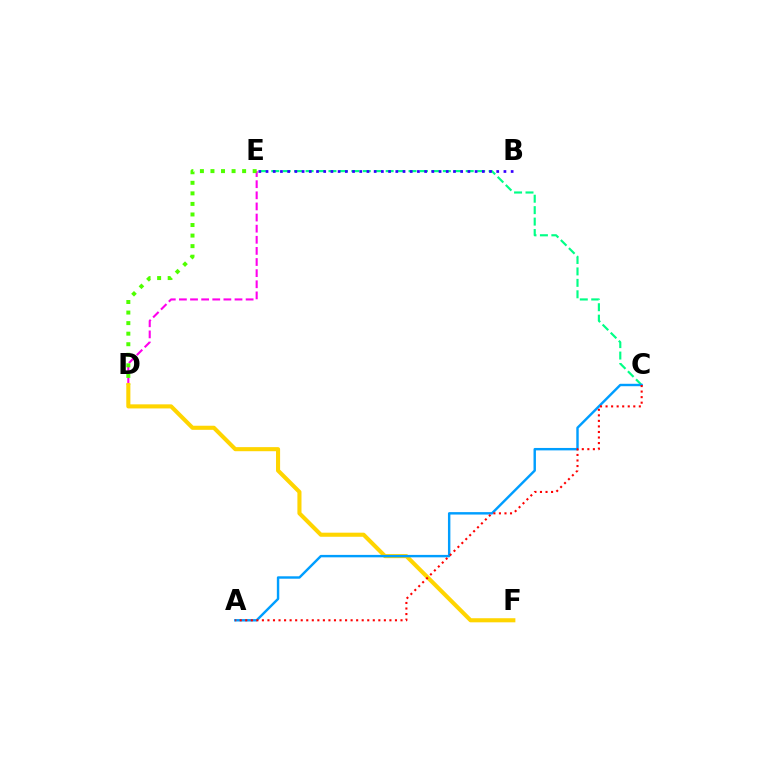{('C', 'E'): [{'color': '#00ff86', 'line_style': 'dashed', 'thickness': 1.55}], ('D', 'E'): [{'color': '#ff00ed', 'line_style': 'dashed', 'thickness': 1.51}, {'color': '#4fff00', 'line_style': 'dotted', 'thickness': 2.87}], ('D', 'F'): [{'color': '#ffd500', 'line_style': 'solid', 'thickness': 2.94}], ('A', 'C'): [{'color': '#009eff', 'line_style': 'solid', 'thickness': 1.75}, {'color': '#ff0000', 'line_style': 'dotted', 'thickness': 1.51}], ('B', 'E'): [{'color': '#3700ff', 'line_style': 'dotted', 'thickness': 1.96}]}